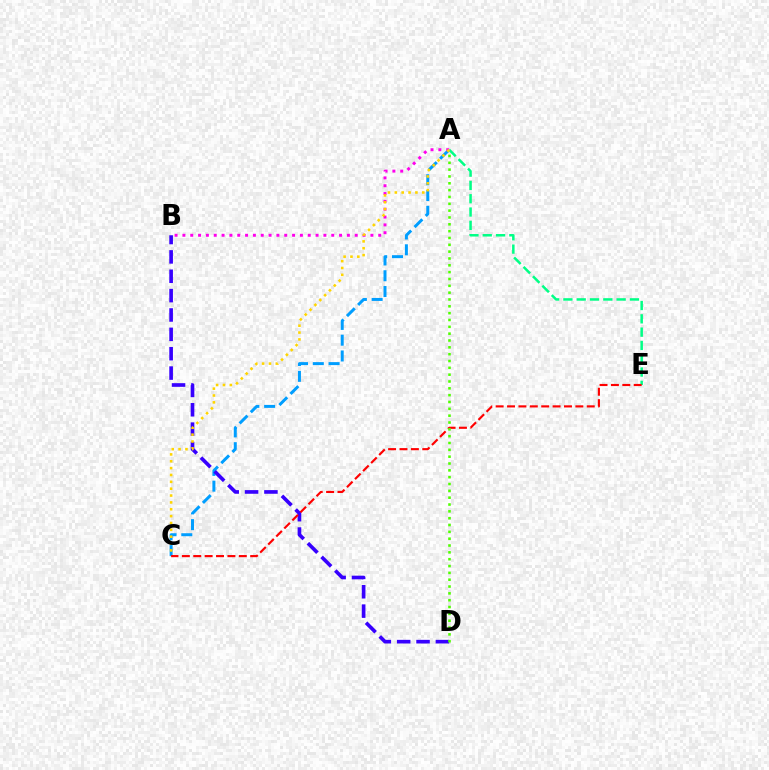{('A', 'C'): [{'color': '#009eff', 'line_style': 'dashed', 'thickness': 2.14}, {'color': '#ffd500', 'line_style': 'dotted', 'thickness': 1.86}], ('B', 'D'): [{'color': '#3700ff', 'line_style': 'dashed', 'thickness': 2.63}], ('A', 'B'): [{'color': '#ff00ed', 'line_style': 'dotted', 'thickness': 2.13}], ('A', 'E'): [{'color': '#00ff86', 'line_style': 'dashed', 'thickness': 1.81}], ('C', 'E'): [{'color': '#ff0000', 'line_style': 'dashed', 'thickness': 1.55}], ('A', 'D'): [{'color': '#4fff00', 'line_style': 'dotted', 'thickness': 1.86}]}